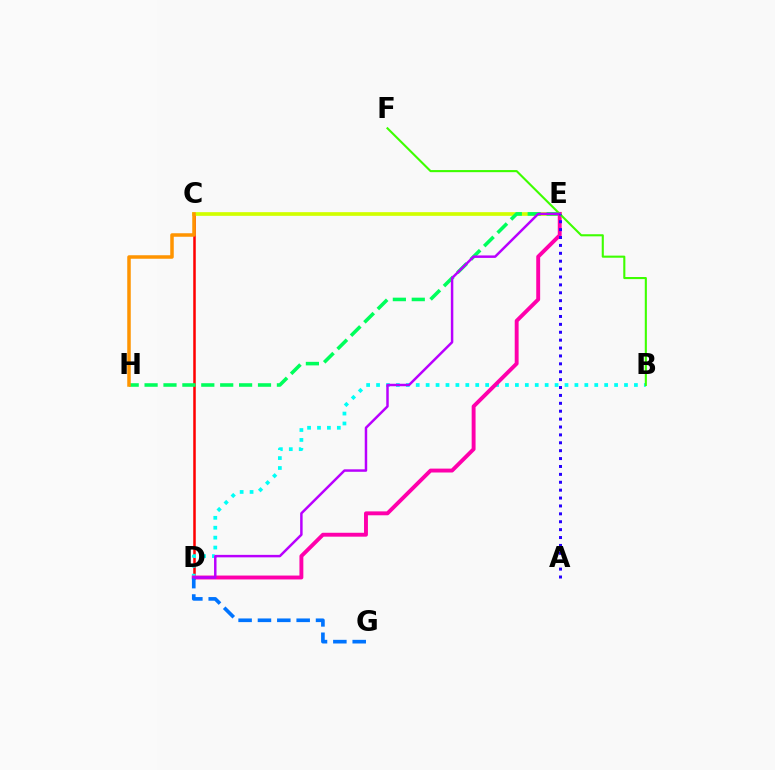{('C', 'D'): [{'color': '#ff0000', 'line_style': 'solid', 'thickness': 1.82}], ('C', 'E'): [{'color': '#d1ff00', 'line_style': 'solid', 'thickness': 2.66}], ('E', 'H'): [{'color': '#00ff5c', 'line_style': 'dashed', 'thickness': 2.57}], ('B', 'D'): [{'color': '#00fff6', 'line_style': 'dotted', 'thickness': 2.69}], ('D', 'E'): [{'color': '#ff00ac', 'line_style': 'solid', 'thickness': 2.81}, {'color': '#b900ff', 'line_style': 'solid', 'thickness': 1.78}], ('B', 'F'): [{'color': '#3dff00', 'line_style': 'solid', 'thickness': 1.51}], ('D', 'G'): [{'color': '#0074ff', 'line_style': 'dashed', 'thickness': 2.63}], ('C', 'H'): [{'color': '#ff9400', 'line_style': 'solid', 'thickness': 2.53}], ('A', 'E'): [{'color': '#2500ff', 'line_style': 'dotted', 'thickness': 2.15}]}